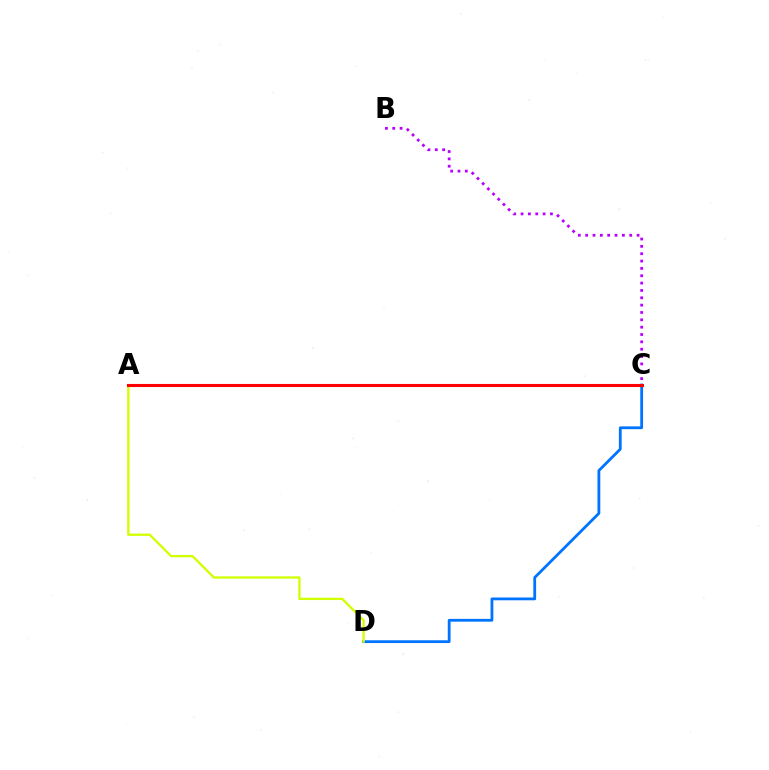{('A', 'C'): [{'color': '#00ff5c', 'line_style': 'dashed', 'thickness': 2.01}, {'color': '#ff0000', 'line_style': 'solid', 'thickness': 2.22}], ('C', 'D'): [{'color': '#0074ff', 'line_style': 'solid', 'thickness': 2.01}], ('B', 'C'): [{'color': '#b900ff', 'line_style': 'dotted', 'thickness': 2.0}], ('A', 'D'): [{'color': '#d1ff00', 'line_style': 'solid', 'thickness': 1.66}]}